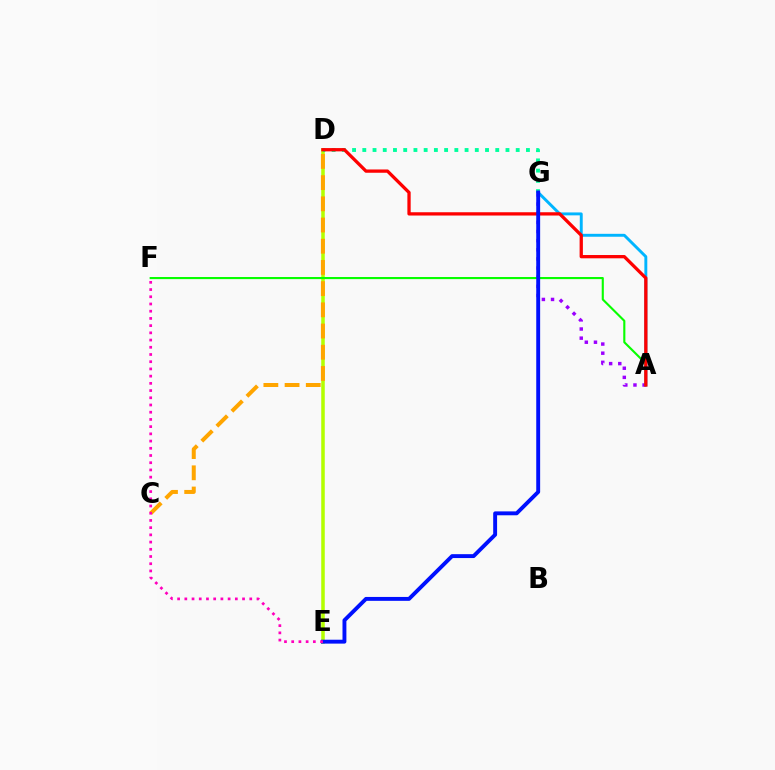{('D', 'E'): [{'color': '#b3ff00', 'line_style': 'solid', 'thickness': 2.54}], ('D', 'G'): [{'color': '#00ff9d', 'line_style': 'dotted', 'thickness': 2.78}], ('A', 'G'): [{'color': '#9b00ff', 'line_style': 'dotted', 'thickness': 2.48}, {'color': '#00b5ff', 'line_style': 'solid', 'thickness': 2.1}], ('A', 'F'): [{'color': '#08ff00', 'line_style': 'solid', 'thickness': 1.53}], ('A', 'D'): [{'color': '#ff0000', 'line_style': 'solid', 'thickness': 2.37}], ('E', 'G'): [{'color': '#0010ff', 'line_style': 'solid', 'thickness': 2.8}], ('C', 'D'): [{'color': '#ffa500', 'line_style': 'dashed', 'thickness': 2.88}], ('E', 'F'): [{'color': '#ff00bd', 'line_style': 'dotted', 'thickness': 1.96}]}